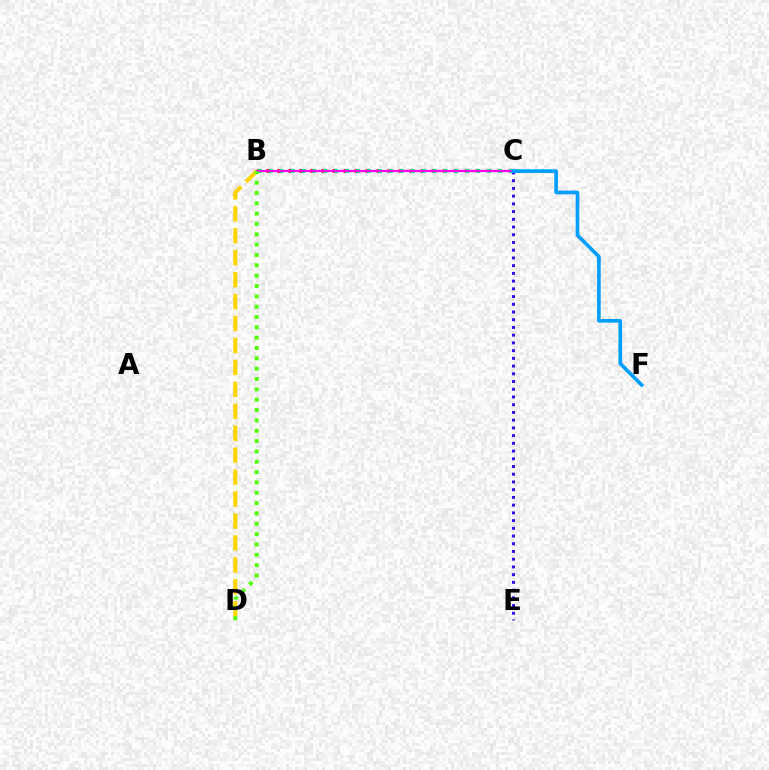{('B', 'C'): [{'color': '#ff0000', 'line_style': 'dotted', 'thickness': 2.99}, {'color': '#00ff86', 'line_style': 'dotted', 'thickness': 2.97}, {'color': '#ff00ed', 'line_style': 'solid', 'thickness': 1.6}], ('C', 'E'): [{'color': '#3700ff', 'line_style': 'dotted', 'thickness': 2.1}], ('B', 'D'): [{'color': '#ffd500', 'line_style': 'dashed', 'thickness': 2.98}, {'color': '#4fff00', 'line_style': 'dotted', 'thickness': 2.81}], ('C', 'F'): [{'color': '#009eff', 'line_style': 'solid', 'thickness': 2.63}]}